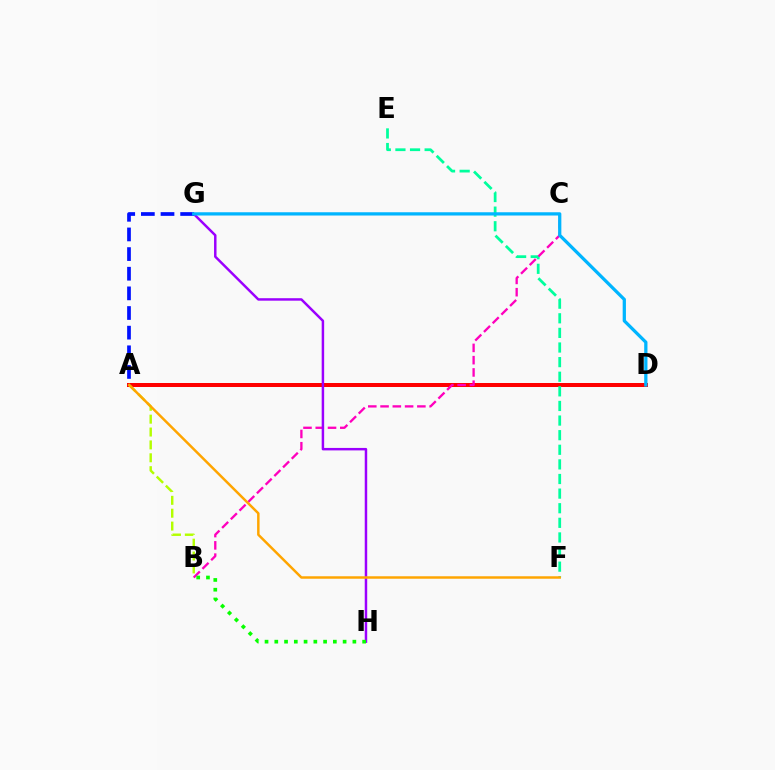{('A', 'D'): [{'color': '#ff0000', 'line_style': 'solid', 'thickness': 2.88}], ('A', 'B'): [{'color': '#b3ff00', 'line_style': 'dashed', 'thickness': 1.75}], ('E', 'F'): [{'color': '#00ff9d', 'line_style': 'dashed', 'thickness': 1.98}], ('B', 'C'): [{'color': '#ff00bd', 'line_style': 'dashed', 'thickness': 1.67}], ('G', 'H'): [{'color': '#9b00ff', 'line_style': 'solid', 'thickness': 1.78}], ('A', 'G'): [{'color': '#0010ff', 'line_style': 'dashed', 'thickness': 2.67}], ('B', 'H'): [{'color': '#08ff00', 'line_style': 'dotted', 'thickness': 2.65}], ('D', 'G'): [{'color': '#00b5ff', 'line_style': 'solid', 'thickness': 2.35}], ('A', 'F'): [{'color': '#ffa500', 'line_style': 'solid', 'thickness': 1.78}]}